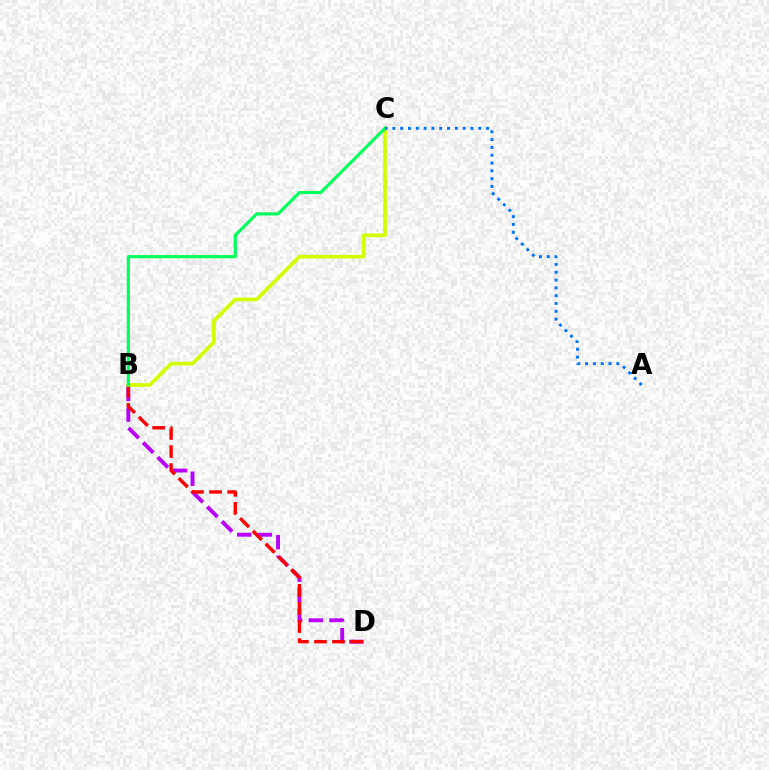{('B', 'D'): [{'color': '#b900ff', 'line_style': 'dashed', 'thickness': 2.81}, {'color': '#ff0000', 'line_style': 'dashed', 'thickness': 2.46}], ('B', 'C'): [{'color': '#d1ff00', 'line_style': 'solid', 'thickness': 2.66}, {'color': '#00ff5c', 'line_style': 'solid', 'thickness': 2.28}], ('A', 'C'): [{'color': '#0074ff', 'line_style': 'dotted', 'thickness': 2.12}]}